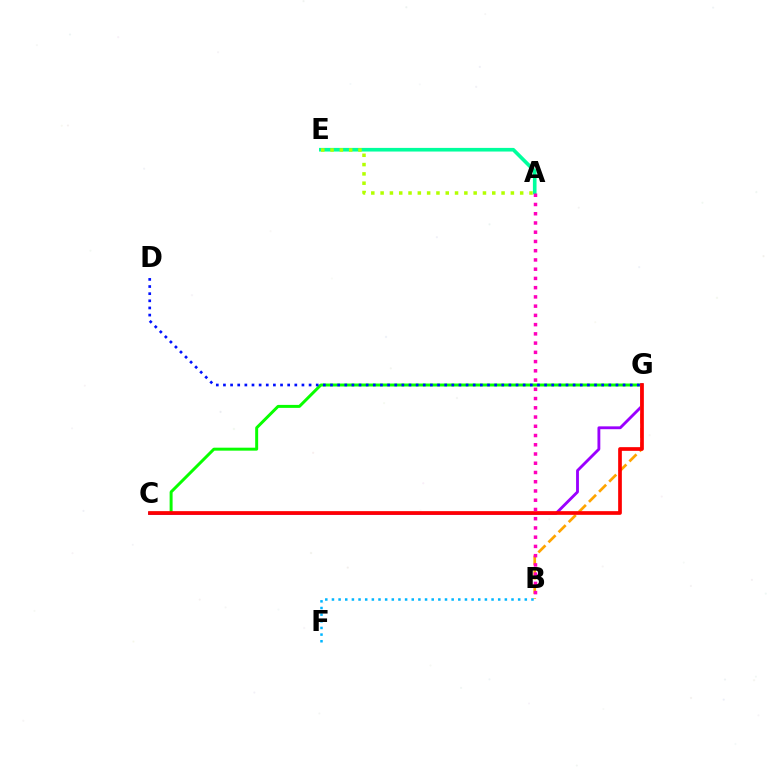{('C', 'G'): [{'color': '#08ff00', 'line_style': 'solid', 'thickness': 2.14}, {'color': '#9b00ff', 'line_style': 'solid', 'thickness': 2.05}, {'color': '#ff0000', 'line_style': 'solid', 'thickness': 2.66}], ('A', 'E'): [{'color': '#00ff9d', 'line_style': 'solid', 'thickness': 2.62}, {'color': '#b3ff00', 'line_style': 'dotted', 'thickness': 2.53}], ('B', 'G'): [{'color': '#ffa500', 'line_style': 'dashed', 'thickness': 1.94}], ('B', 'F'): [{'color': '#00b5ff', 'line_style': 'dotted', 'thickness': 1.81}], ('D', 'G'): [{'color': '#0010ff', 'line_style': 'dotted', 'thickness': 1.94}], ('A', 'B'): [{'color': '#ff00bd', 'line_style': 'dotted', 'thickness': 2.51}]}